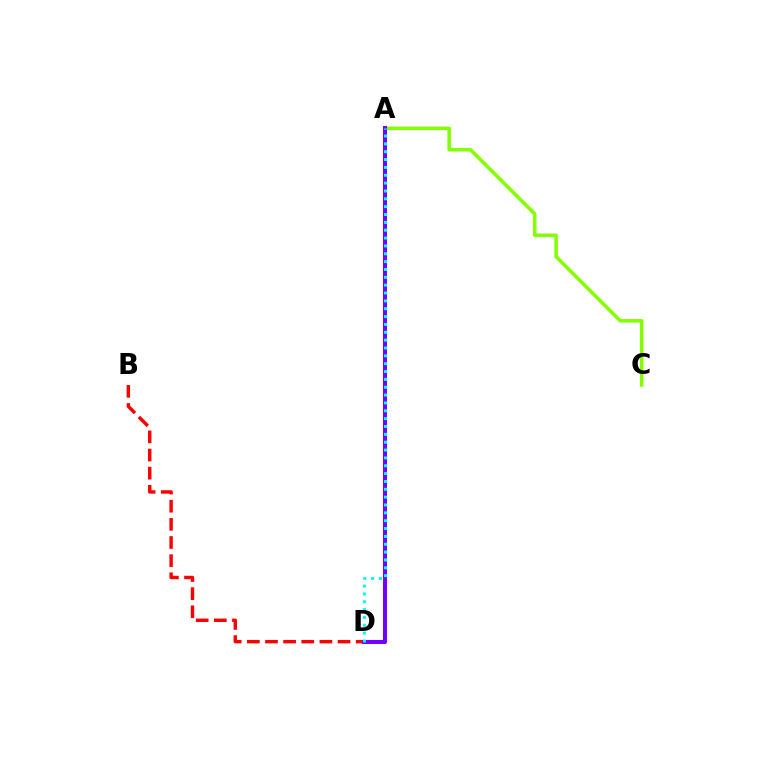{('B', 'D'): [{'color': '#ff0000', 'line_style': 'dashed', 'thickness': 2.46}], ('A', 'C'): [{'color': '#84ff00', 'line_style': 'solid', 'thickness': 2.55}], ('A', 'D'): [{'color': '#7200ff', 'line_style': 'solid', 'thickness': 2.93}, {'color': '#00fff6', 'line_style': 'dotted', 'thickness': 2.13}]}